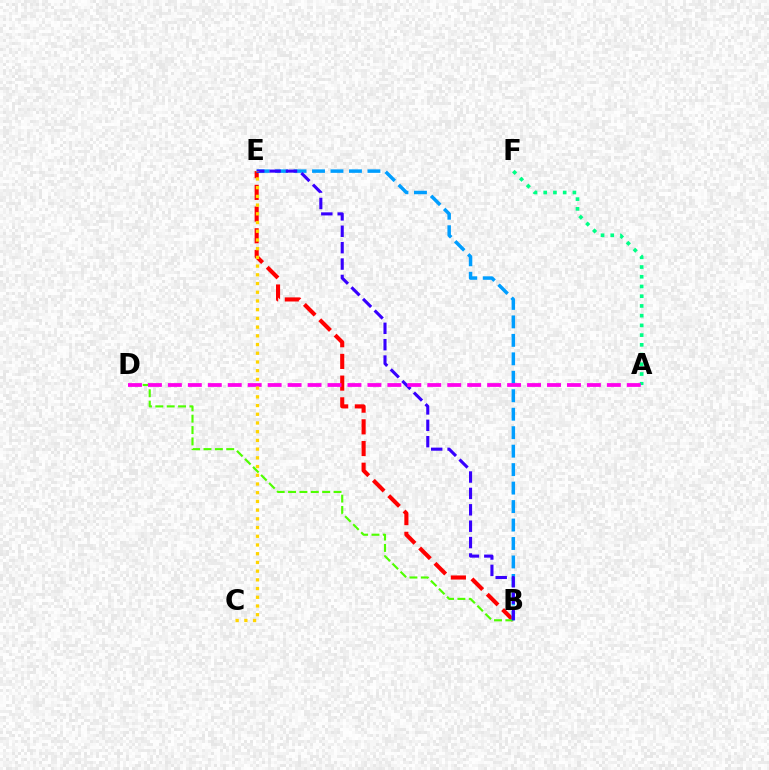{('A', 'F'): [{'color': '#00ff86', 'line_style': 'dotted', 'thickness': 2.64}], ('B', 'E'): [{'color': '#ff0000', 'line_style': 'dashed', 'thickness': 2.95}, {'color': '#009eff', 'line_style': 'dashed', 'thickness': 2.51}, {'color': '#3700ff', 'line_style': 'dashed', 'thickness': 2.23}], ('B', 'D'): [{'color': '#4fff00', 'line_style': 'dashed', 'thickness': 1.54}], ('A', 'D'): [{'color': '#ff00ed', 'line_style': 'dashed', 'thickness': 2.71}], ('C', 'E'): [{'color': '#ffd500', 'line_style': 'dotted', 'thickness': 2.37}]}